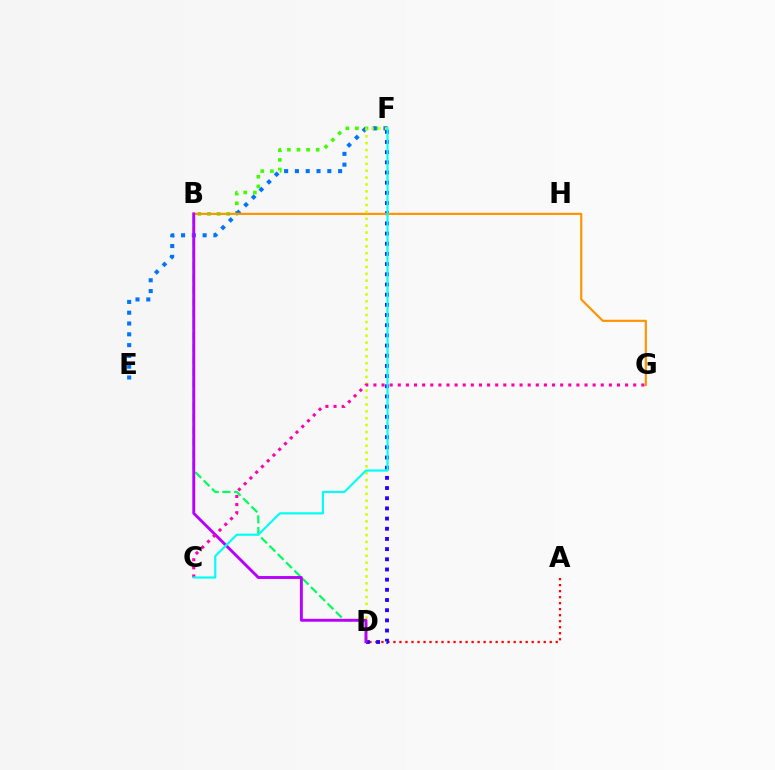{('B', 'F'): [{'color': '#3dff00', 'line_style': 'dotted', 'thickness': 2.61}], ('A', 'D'): [{'color': '#ff0000', 'line_style': 'dotted', 'thickness': 1.63}], ('D', 'F'): [{'color': '#2500ff', 'line_style': 'dotted', 'thickness': 2.77}, {'color': '#d1ff00', 'line_style': 'dotted', 'thickness': 1.87}], ('E', 'F'): [{'color': '#0074ff', 'line_style': 'dotted', 'thickness': 2.93}], ('B', 'G'): [{'color': '#ff9400', 'line_style': 'solid', 'thickness': 1.56}], ('B', 'D'): [{'color': '#00ff5c', 'line_style': 'dashed', 'thickness': 1.59}, {'color': '#b900ff', 'line_style': 'solid', 'thickness': 2.1}], ('C', 'G'): [{'color': '#ff00ac', 'line_style': 'dotted', 'thickness': 2.21}], ('C', 'F'): [{'color': '#00fff6', 'line_style': 'solid', 'thickness': 1.56}]}